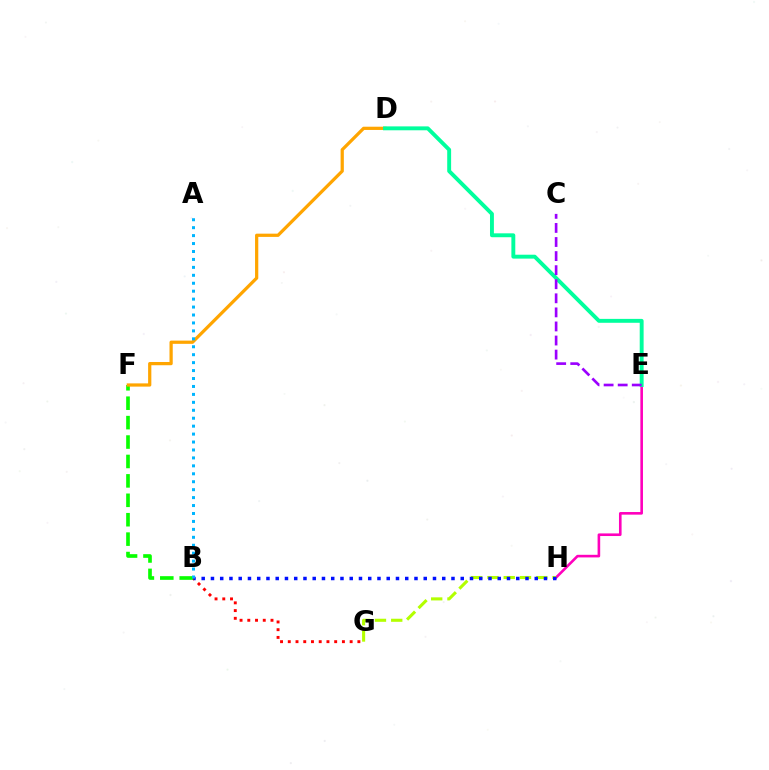{('B', 'G'): [{'color': '#ff0000', 'line_style': 'dotted', 'thickness': 2.1}], ('B', 'F'): [{'color': '#08ff00', 'line_style': 'dashed', 'thickness': 2.64}], ('D', 'F'): [{'color': '#ffa500', 'line_style': 'solid', 'thickness': 2.33}], ('E', 'H'): [{'color': '#ff00bd', 'line_style': 'solid', 'thickness': 1.88}], ('D', 'E'): [{'color': '#00ff9d', 'line_style': 'solid', 'thickness': 2.81}], ('G', 'H'): [{'color': '#b3ff00', 'line_style': 'dashed', 'thickness': 2.21}], ('C', 'E'): [{'color': '#9b00ff', 'line_style': 'dashed', 'thickness': 1.91}], ('B', 'H'): [{'color': '#0010ff', 'line_style': 'dotted', 'thickness': 2.51}], ('A', 'B'): [{'color': '#00b5ff', 'line_style': 'dotted', 'thickness': 2.16}]}